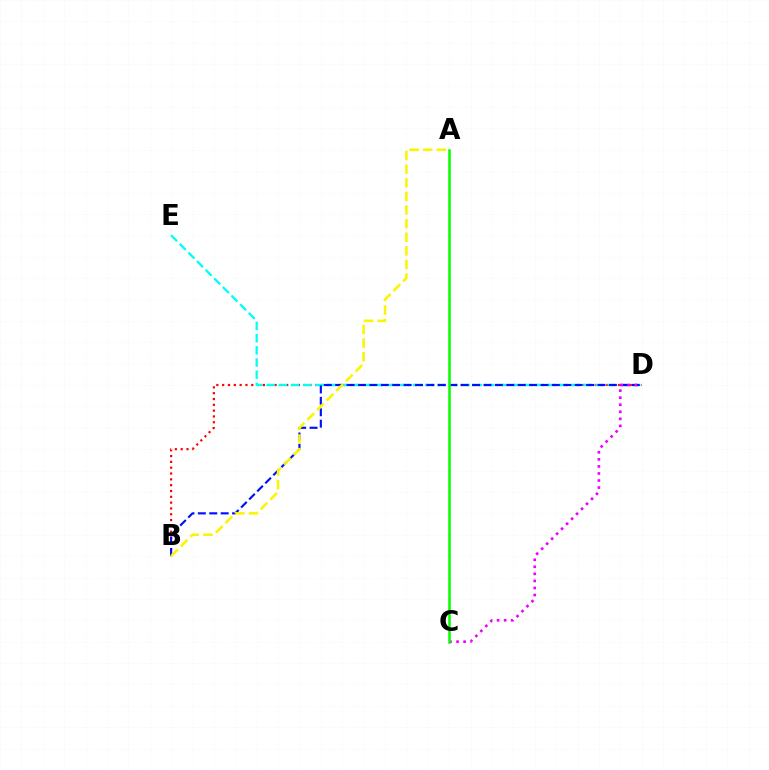{('B', 'D'): [{'color': '#ff0000', 'line_style': 'dotted', 'thickness': 1.58}, {'color': '#0010ff', 'line_style': 'dashed', 'thickness': 1.55}], ('D', 'E'): [{'color': '#00fff6', 'line_style': 'dashed', 'thickness': 1.66}], ('A', 'B'): [{'color': '#fcf500', 'line_style': 'dashed', 'thickness': 1.85}], ('C', 'D'): [{'color': '#ee00ff', 'line_style': 'dotted', 'thickness': 1.92}], ('A', 'C'): [{'color': '#08ff00', 'line_style': 'solid', 'thickness': 1.85}]}